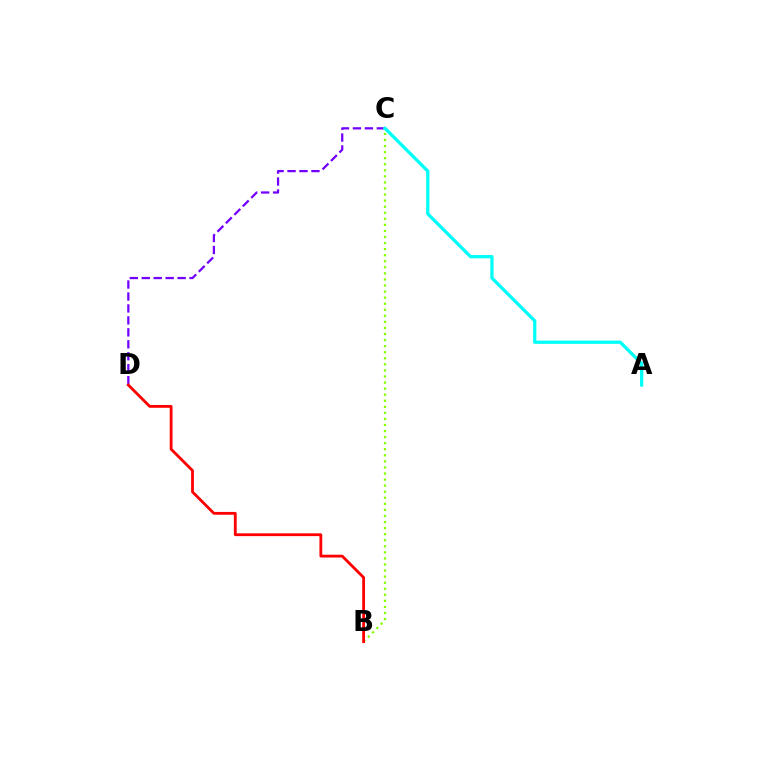{('C', 'D'): [{'color': '#7200ff', 'line_style': 'dashed', 'thickness': 1.62}], ('B', 'C'): [{'color': '#84ff00', 'line_style': 'dotted', 'thickness': 1.65}], ('B', 'D'): [{'color': '#ff0000', 'line_style': 'solid', 'thickness': 2.02}], ('A', 'C'): [{'color': '#00fff6', 'line_style': 'solid', 'thickness': 2.35}]}